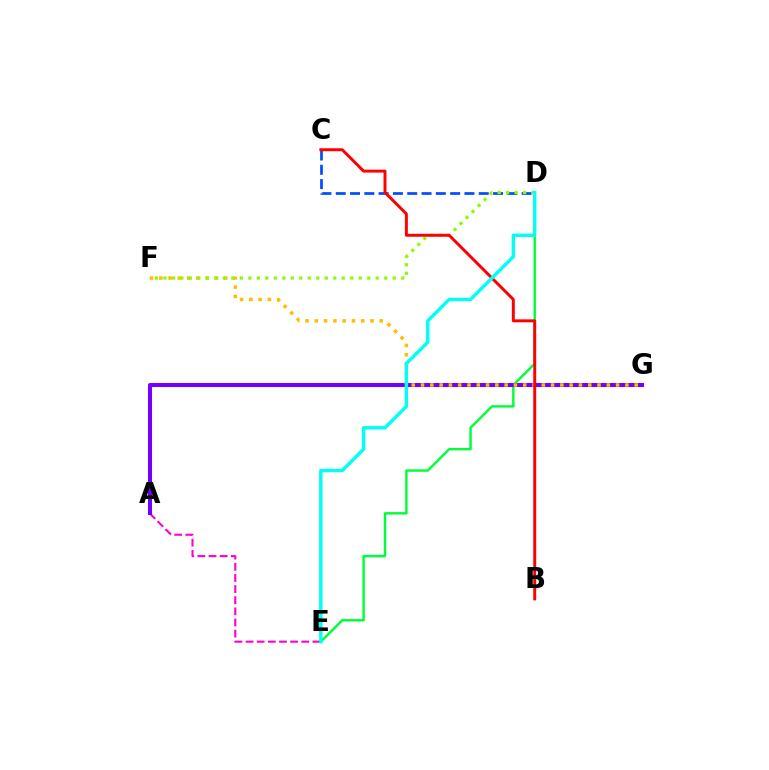{('D', 'E'): [{'color': '#00ff39', 'line_style': 'solid', 'thickness': 1.76}, {'color': '#00fff6', 'line_style': 'solid', 'thickness': 2.45}], ('A', 'E'): [{'color': '#ff00cf', 'line_style': 'dashed', 'thickness': 1.51}], ('C', 'D'): [{'color': '#004bff', 'line_style': 'dashed', 'thickness': 1.94}], ('A', 'G'): [{'color': '#7200ff', 'line_style': 'solid', 'thickness': 2.92}], ('F', 'G'): [{'color': '#ffbd00', 'line_style': 'dotted', 'thickness': 2.52}], ('D', 'F'): [{'color': '#84ff00', 'line_style': 'dotted', 'thickness': 2.31}], ('B', 'C'): [{'color': '#ff0000', 'line_style': 'solid', 'thickness': 2.13}]}